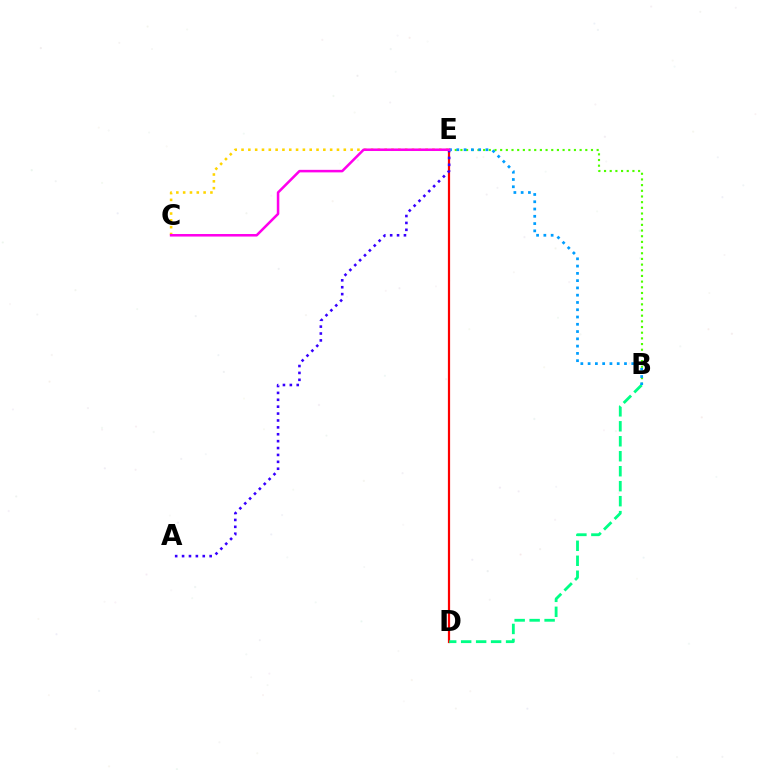{('C', 'E'): [{'color': '#ffd500', 'line_style': 'dotted', 'thickness': 1.85}, {'color': '#ff00ed', 'line_style': 'solid', 'thickness': 1.82}], ('D', 'E'): [{'color': '#ff0000', 'line_style': 'solid', 'thickness': 1.6}], ('A', 'E'): [{'color': '#3700ff', 'line_style': 'dotted', 'thickness': 1.87}], ('B', 'D'): [{'color': '#00ff86', 'line_style': 'dashed', 'thickness': 2.03}], ('B', 'E'): [{'color': '#4fff00', 'line_style': 'dotted', 'thickness': 1.54}, {'color': '#009eff', 'line_style': 'dotted', 'thickness': 1.98}]}